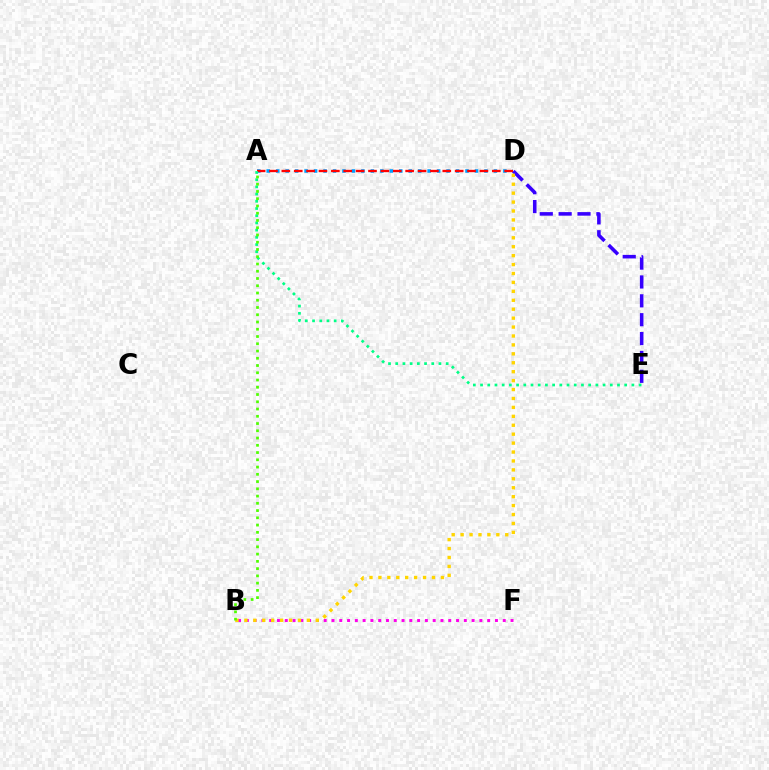{('A', 'D'): [{'color': '#009eff', 'line_style': 'dotted', 'thickness': 2.57}, {'color': '#ff0000', 'line_style': 'dashed', 'thickness': 1.68}], ('B', 'F'): [{'color': '#ff00ed', 'line_style': 'dotted', 'thickness': 2.12}], ('D', 'E'): [{'color': '#3700ff', 'line_style': 'dashed', 'thickness': 2.56}], ('B', 'D'): [{'color': '#ffd500', 'line_style': 'dotted', 'thickness': 2.43}], ('A', 'E'): [{'color': '#00ff86', 'line_style': 'dotted', 'thickness': 1.96}], ('A', 'B'): [{'color': '#4fff00', 'line_style': 'dotted', 'thickness': 1.97}]}